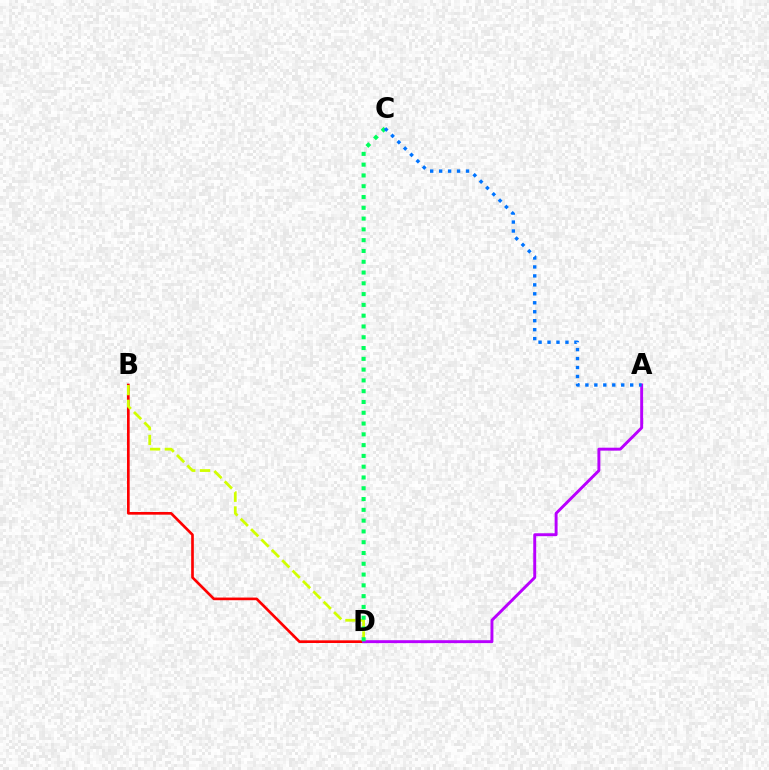{('B', 'D'): [{'color': '#ff0000', 'line_style': 'solid', 'thickness': 1.92}, {'color': '#d1ff00', 'line_style': 'dashed', 'thickness': 1.99}], ('A', 'D'): [{'color': '#b900ff', 'line_style': 'solid', 'thickness': 2.11}], ('C', 'D'): [{'color': '#00ff5c', 'line_style': 'dotted', 'thickness': 2.93}], ('A', 'C'): [{'color': '#0074ff', 'line_style': 'dotted', 'thickness': 2.43}]}